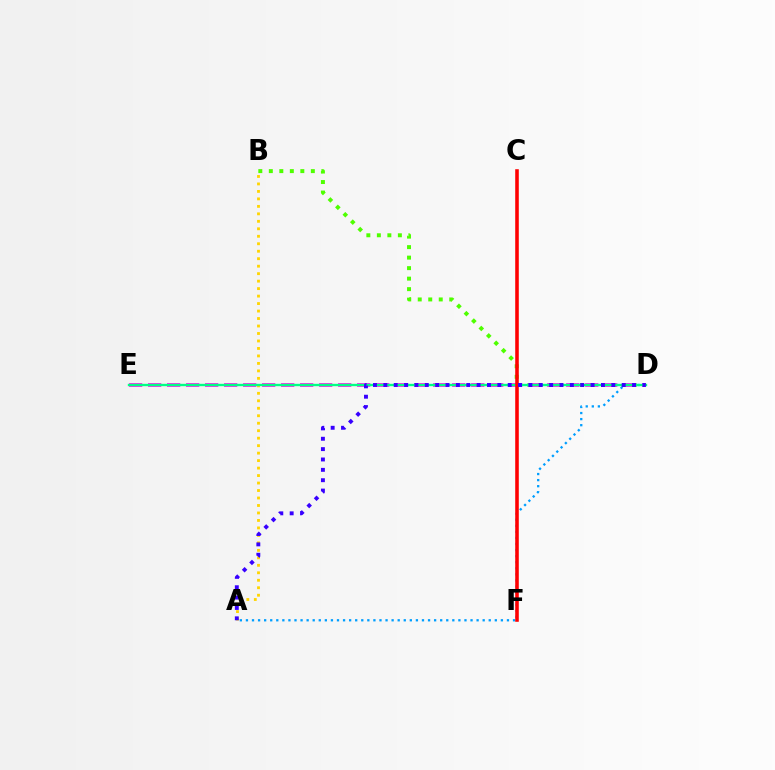{('A', 'B'): [{'color': '#ffd500', 'line_style': 'dotted', 'thickness': 2.03}], ('B', 'D'): [{'color': '#4fff00', 'line_style': 'dotted', 'thickness': 2.85}], ('D', 'E'): [{'color': '#ff00ed', 'line_style': 'dashed', 'thickness': 2.58}, {'color': '#00ff86', 'line_style': 'solid', 'thickness': 1.7}], ('A', 'D'): [{'color': '#009eff', 'line_style': 'dotted', 'thickness': 1.65}, {'color': '#3700ff', 'line_style': 'dotted', 'thickness': 2.82}], ('C', 'F'): [{'color': '#ff0000', 'line_style': 'solid', 'thickness': 2.57}]}